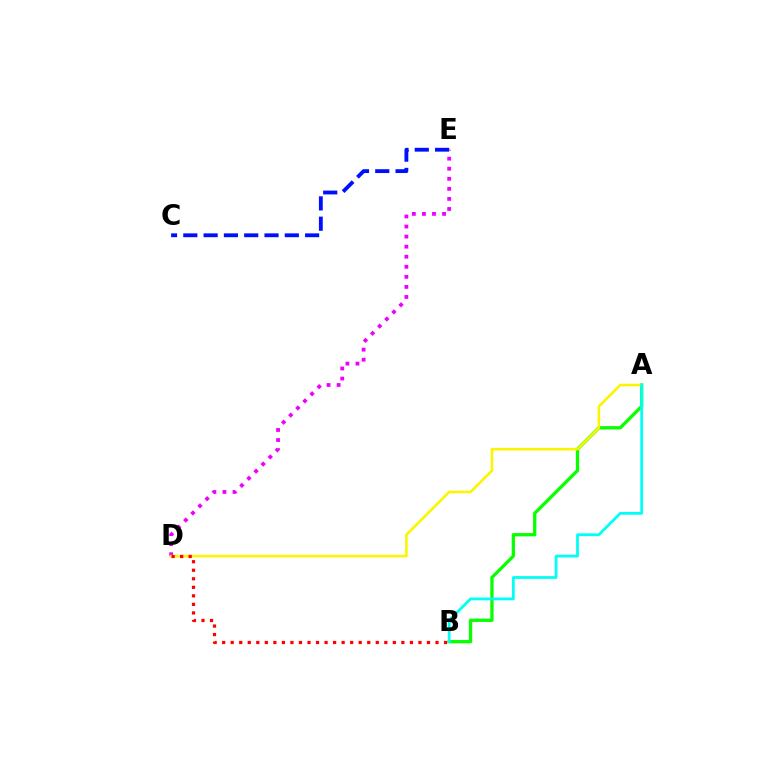{('A', 'B'): [{'color': '#08ff00', 'line_style': 'solid', 'thickness': 2.36}, {'color': '#00fff6', 'line_style': 'solid', 'thickness': 2.0}], ('D', 'E'): [{'color': '#ee00ff', 'line_style': 'dotted', 'thickness': 2.73}], ('C', 'E'): [{'color': '#0010ff', 'line_style': 'dashed', 'thickness': 2.76}], ('A', 'D'): [{'color': '#fcf500', 'line_style': 'solid', 'thickness': 1.87}], ('B', 'D'): [{'color': '#ff0000', 'line_style': 'dotted', 'thickness': 2.32}]}